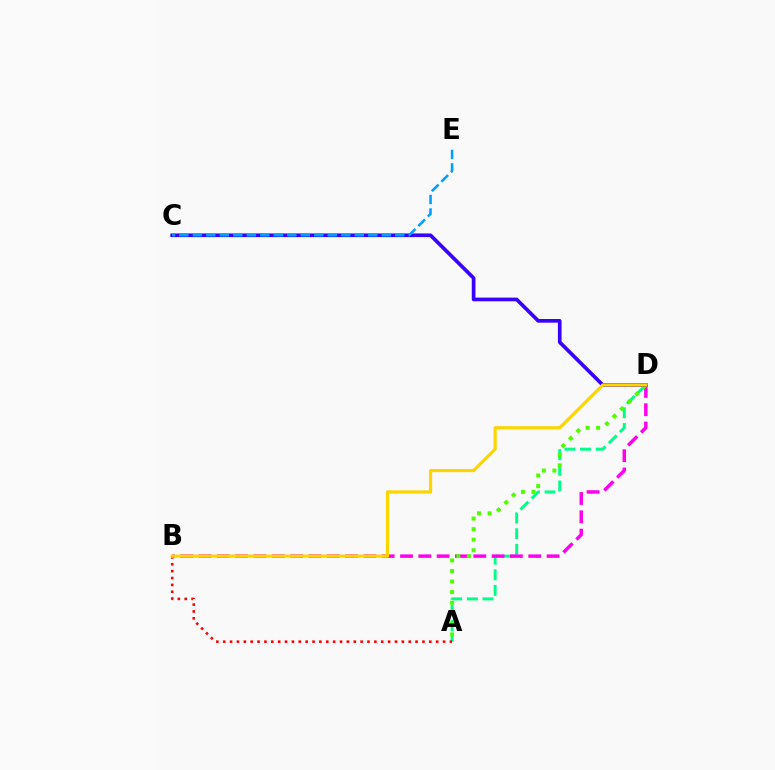{('A', 'D'): [{'color': '#00ff86', 'line_style': 'dashed', 'thickness': 2.13}, {'color': '#4fff00', 'line_style': 'dotted', 'thickness': 2.87}], ('B', 'D'): [{'color': '#ff00ed', 'line_style': 'dashed', 'thickness': 2.49}, {'color': '#ffd500', 'line_style': 'solid', 'thickness': 2.31}], ('A', 'B'): [{'color': '#ff0000', 'line_style': 'dotted', 'thickness': 1.87}], ('C', 'D'): [{'color': '#3700ff', 'line_style': 'solid', 'thickness': 2.64}], ('C', 'E'): [{'color': '#009eff', 'line_style': 'dashed', 'thickness': 1.83}]}